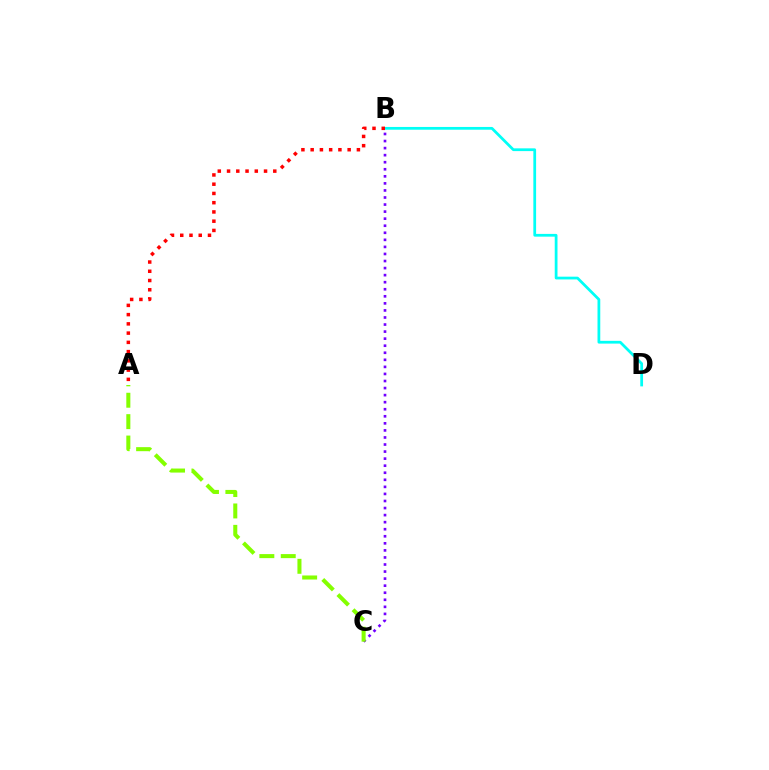{('B', 'D'): [{'color': '#00fff6', 'line_style': 'solid', 'thickness': 1.99}], ('B', 'C'): [{'color': '#7200ff', 'line_style': 'dotted', 'thickness': 1.92}], ('A', 'C'): [{'color': '#84ff00', 'line_style': 'dashed', 'thickness': 2.91}], ('A', 'B'): [{'color': '#ff0000', 'line_style': 'dotted', 'thickness': 2.51}]}